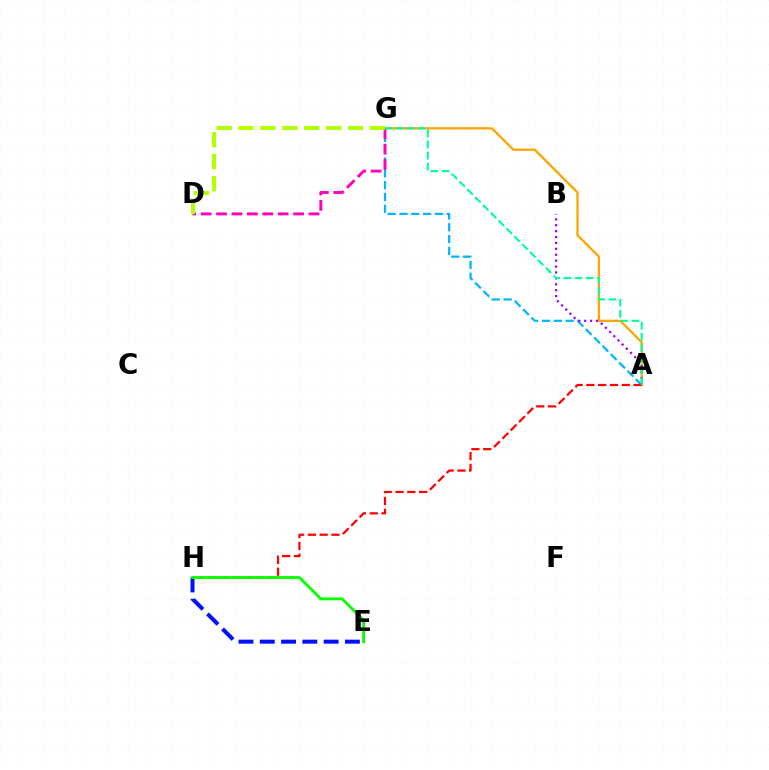{('A', 'G'): [{'color': '#00b5ff', 'line_style': 'dashed', 'thickness': 1.6}, {'color': '#ffa500', 'line_style': 'solid', 'thickness': 1.65}, {'color': '#00ff9d', 'line_style': 'dashed', 'thickness': 1.51}], ('E', 'H'): [{'color': '#0010ff', 'line_style': 'dashed', 'thickness': 2.89}, {'color': '#08ff00', 'line_style': 'solid', 'thickness': 2.06}], ('A', 'B'): [{'color': '#9b00ff', 'line_style': 'dotted', 'thickness': 1.6}], ('D', 'G'): [{'color': '#ff00bd', 'line_style': 'dashed', 'thickness': 2.09}, {'color': '#b3ff00', 'line_style': 'dashed', 'thickness': 2.98}], ('A', 'H'): [{'color': '#ff0000', 'line_style': 'dashed', 'thickness': 1.6}]}